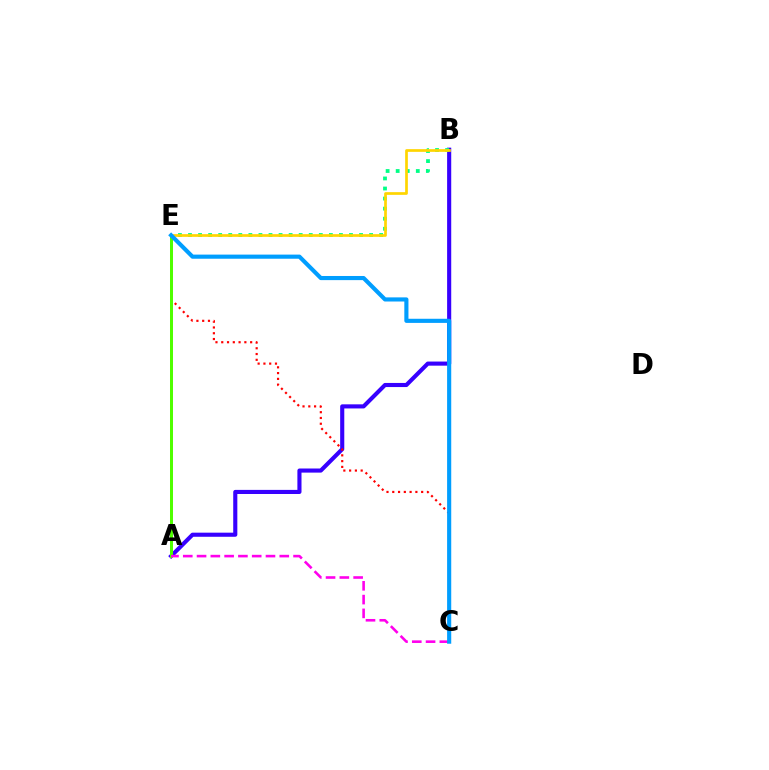{('A', 'B'): [{'color': '#3700ff', 'line_style': 'solid', 'thickness': 2.96}], ('C', 'E'): [{'color': '#ff0000', 'line_style': 'dotted', 'thickness': 1.57}, {'color': '#009eff', 'line_style': 'solid', 'thickness': 2.97}], ('A', 'E'): [{'color': '#4fff00', 'line_style': 'solid', 'thickness': 2.17}], ('B', 'E'): [{'color': '#00ff86', 'line_style': 'dotted', 'thickness': 2.73}, {'color': '#ffd500', 'line_style': 'solid', 'thickness': 1.95}], ('A', 'C'): [{'color': '#ff00ed', 'line_style': 'dashed', 'thickness': 1.87}]}